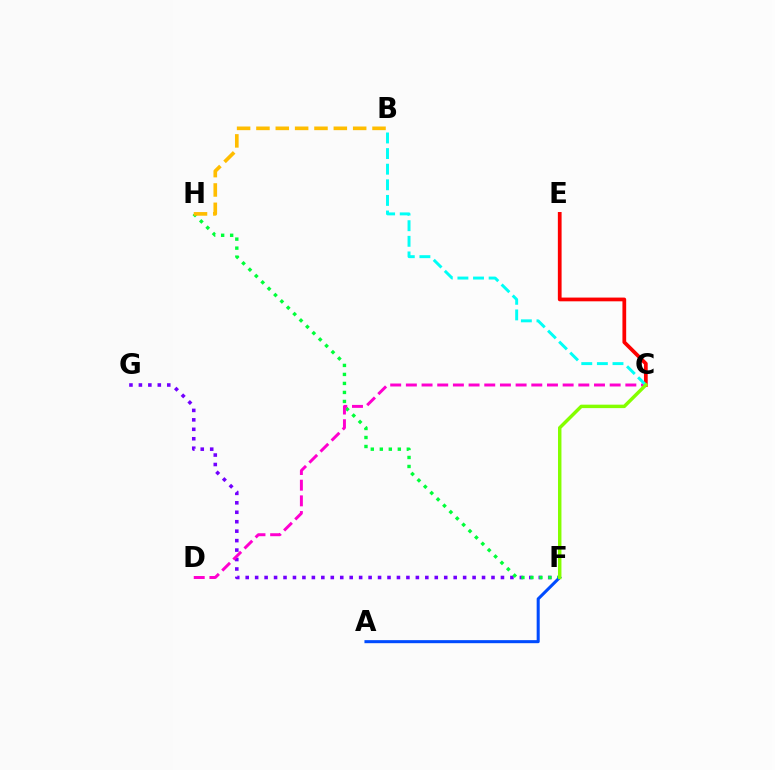{('F', 'G'): [{'color': '#7200ff', 'line_style': 'dotted', 'thickness': 2.57}], ('F', 'H'): [{'color': '#00ff39', 'line_style': 'dotted', 'thickness': 2.45}], ('A', 'F'): [{'color': '#004bff', 'line_style': 'solid', 'thickness': 2.19}], ('C', 'E'): [{'color': '#ff0000', 'line_style': 'solid', 'thickness': 2.69}], ('C', 'D'): [{'color': '#ff00cf', 'line_style': 'dashed', 'thickness': 2.13}], ('B', 'C'): [{'color': '#00fff6', 'line_style': 'dashed', 'thickness': 2.12}], ('B', 'H'): [{'color': '#ffbd00', 'line_style': 'dashed', 'thickness': 2.63}], ('C', 'F'): [{'color': '#84ff00', 'line_style': 'solid', 'thickness': 2.48}]}